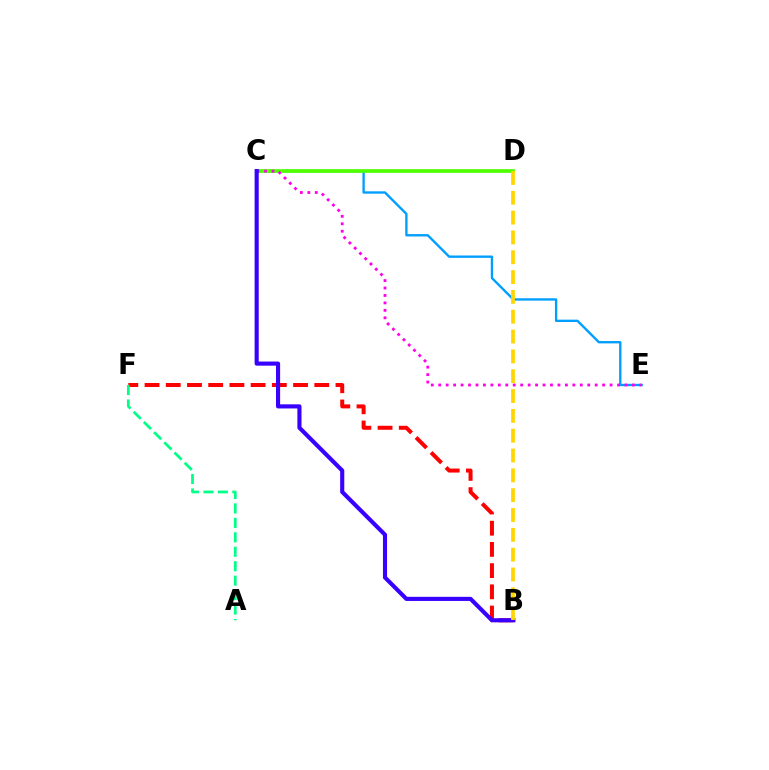{('C', 'E'): [{'color': '#009eff', 'line_style': 'solid', 'thickness': 1.69}, {'color': '#ff00ed', 'line_style': 'dotted', 'thickness': 2.02}], ('B', 'F'): [{'color': '#ff0000', 'line_style': 'dashed', 'thickness': 2.88}], ('C', 'D'): [{'color': '#4fff00', 'line_style': 'solid', 'thickness': 2.66}], ('A', 'F'): [{'color': '#00ff86', 'line_style': 'dashed', 'thickness': 1.96}], ('B', 'C'): [{'color': '#3700ff', 'line_style': 'solid', 'thickness': 2.97}], ('B', 'D'): [{'color': '#ffd500', 'line_style': 'dashed', 'thickness': 2.69}]}